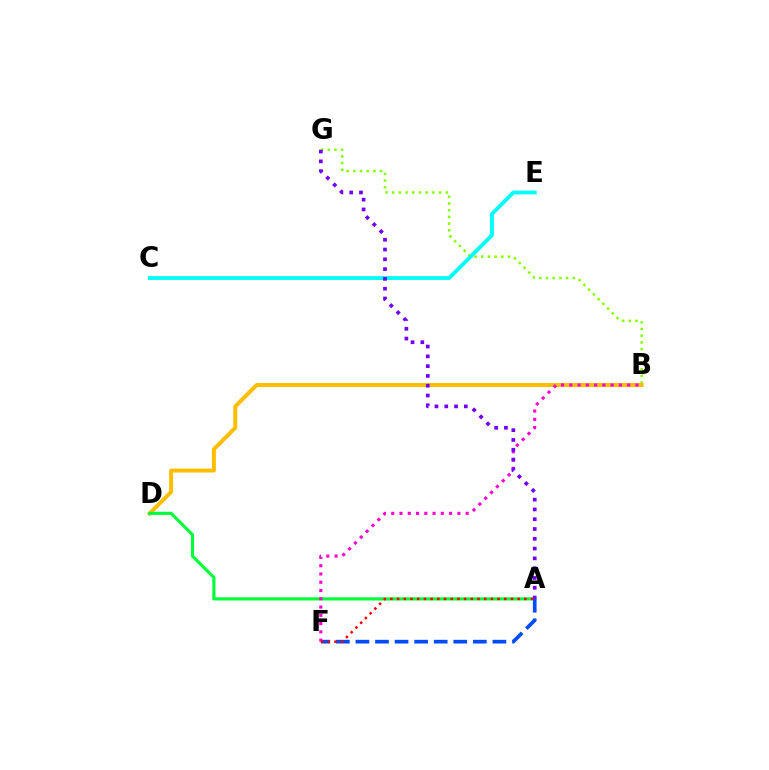{('B', 'G'): [{'color': '#84ff00', 'line_style': 'dotted', 'thickness': 1.82}], ('B', 'D'): [{'color': '#ffbd00', 'line_style': 'solid', 'thickness': 2.85}], ('A', 'D'): [{'color': '#00ff39', 'line_style': 'solid', 'thickness': 2.25}], ('A', 'F'): [{'color': '#004bff', 'line_style': 'dashed', 'thickness': 2.66}, {'color': '#ff0000', 'line_style': 'dotted', 'thickness': 1.82}], ('C', 'E'): [{'color': '#00fff6', 'line_style': 'solid', 'thickness': 2.76}], ('B', 'F'): [{'color': '#ff00cf', 'line_style': 'dotted', 'thickness': 2.25}], ('A', 'G'): [{'color': '#7200ff', 'line_style': 'dotted', 'thickness': 2.66}]}